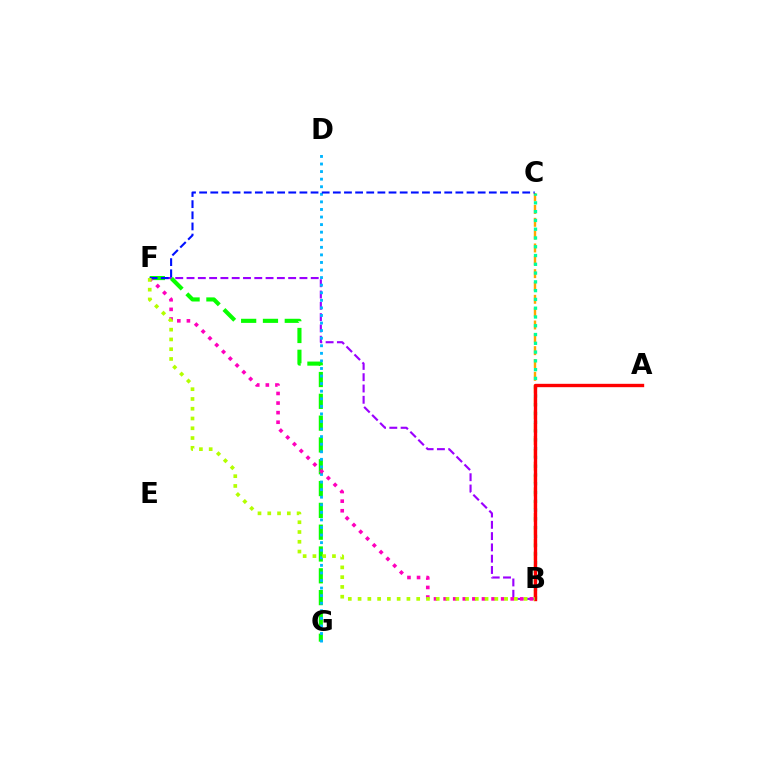{('B', 'C'): [{'color': '#ffa500', 'line_style': 'dashed', 'thickness': 1.74}, {'color': '#00ff9d', 'line_style': 'dotted', 'thickness': 2.38}], ('A', 'B'): [{'color': '#ff0000', 'line_style': 'solid', 'thickness': 2.43}], ('B', 'F'): [{'color': '#9b00ff', 'line_style': 'dashed', 'thickness': 1.53}, {'color': '#ff00bd', 'line_style': 'dotted', 'thickness': 2.61}, {'color': '#b3ff00', 'line_style': 'dotted', 'thickness': 2.65}], ('F', 'G'): [{'color': '#08ff00', 'line_style': 'dashed', 'thickness': 2.96}], ('D', 'G'): [{'color': '#00b5ff', 'line_style': 'dotted', 'thickness': 2.06}], ('C', 'F'): [{'color': '#0010ff', 'line_style': 'dashed', 'thickness': 1.51}]}